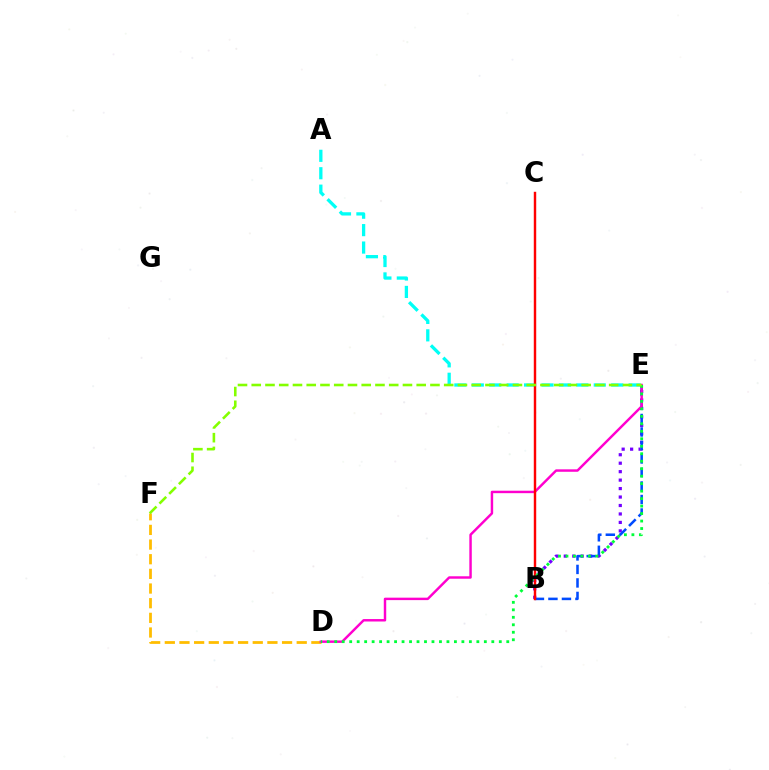{('A', 'E'): [{'color': '#00fff6', 'line_style': 'dashed', 'thickness': 2.37}], ('B', 'E'): [{'color': '#7200ff', 'line_style': 'dotted', 'thickness': 2.3}, {'color': '#004bff', 'line_style': 'dashed', 'thickness': 1.83}], ('D', 'F'): [{'color': '#ffbd00', 'line_style': 'dashed', 'thickness': 1.99}], ('D', 'E'): [{'color': '#ff00cf', 'line_style': 'solid', 'thickness': 1.76}, {'color': '#00ff39', 'line_style': 'dotted', 'thickness': 2.03}], ('B', 'C'): [{'color': '#ff0000', 'line_style': 'solid', 'thickness': 1.75}], ('E', 'F'): [{'color': '#84ff00', 'line_style': 'dashed', 'thickness': 1.87}]}